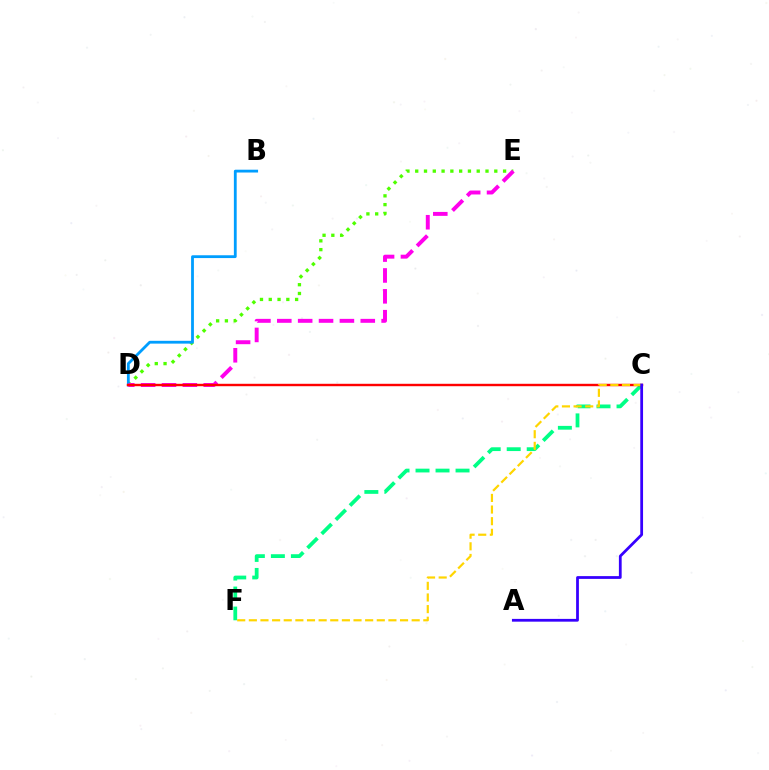{('D', 'E'): [{'color': '#4fff00', 'line_style': 'dotted', 'thickness': 2.39}, {'color': '#ff00ed', 'line_style': 'dashed', 'thickness': 2.83}], ('C', 'F'): [{'color': '#00ff86', 'line_style': 'dashed', 'thickness': 2.72}, {'color': '#ffd500', 'line_style': 'dashed', 'thickness': 1.58}], ('B', 'D'): [{'color': '#009eff', 'line_style': 'solid', 'thickness': 2.02}], ('C', 'D'): [{'color': '#ff0000', 'line_style': 'solid', 'thickness': 1.74}], ('A', 'C'): [{'color': '#3700ff', 'line_style': 'solid', 'thickness': 2.0}]}